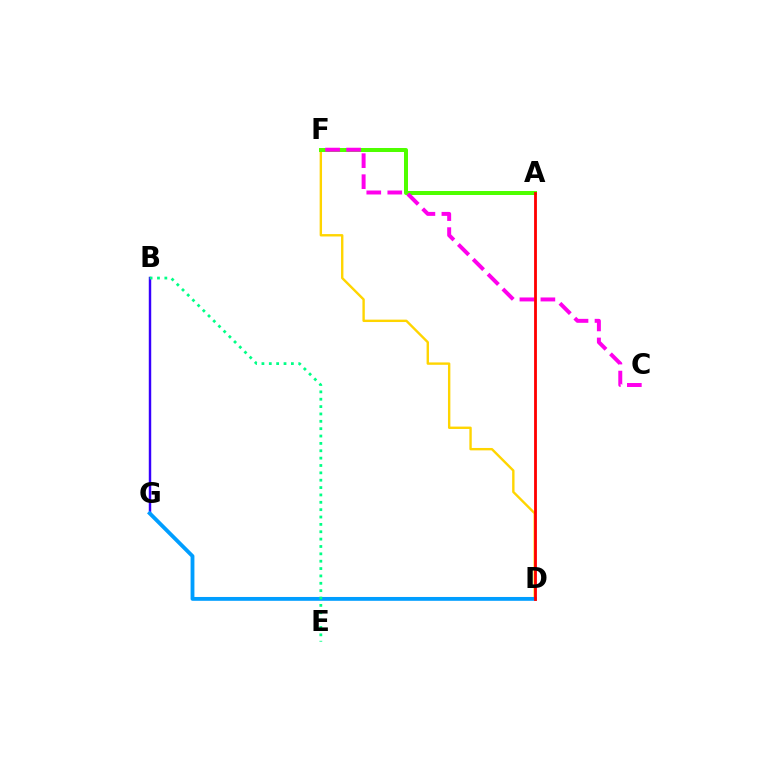{('D', 'F'): [{'color': '#ffd500', 'line_style': 'solid', 'thickness': 1.72}], ('B', 'G'): [{'color': '#3700ff', 'line_style': 'solid', 'thickness': 1.76}], ('D', 'G'): [{'color': '#009eff', 'line_style': 'solid', 'thickness': 2.76}], ('B', 'E'): [{'color': '#00ff86', 'line_style': 'dotted', 'thickness': 2.0}], ('A', 'F'): [{'color': '#4fff00', 'line_style': 'solid', 'thickness': 2.88}], ('C', 'F'): [{'color': '#ff00ed', 'line_style': 'dashed', 'thickness': 2.85}], ('A', 'D'): [{'color': '#ff0000', 'line_style': 'solid', 'thickness': 2.03}]}